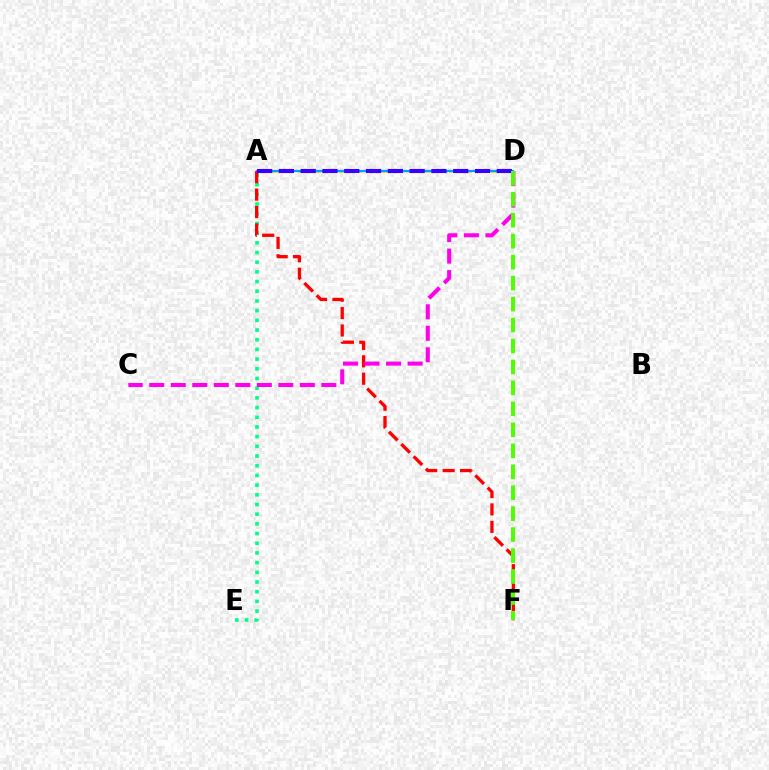{('A', 'E'): [{'color': '#00ff86', 'line_style': 'dotted', 'thickness': 2.63}], ('A', 'D'): [{'color': '#ffd500', 'line_style': 'dashed', 'thickness': 1.87}, {'color': '#009eff', 'line_style': 'solid', 'thickness': 1.61}, {'color': '#3700ff', 'line_style': 'dashed', 'thickness': 2.96}], ('A', 'F'): [{'color': '#ff0000', 'line_style': 'dashed', 'thickness': 2.36}], ('C', 'D'): [{'color': '#ff00ed', 'line_style': 'dashed', 'thickness': 2.92}], ('D', 'F'): [{'color': '#4fff00', 'line_style': 'dashed', 'thickness': 2.85}]}